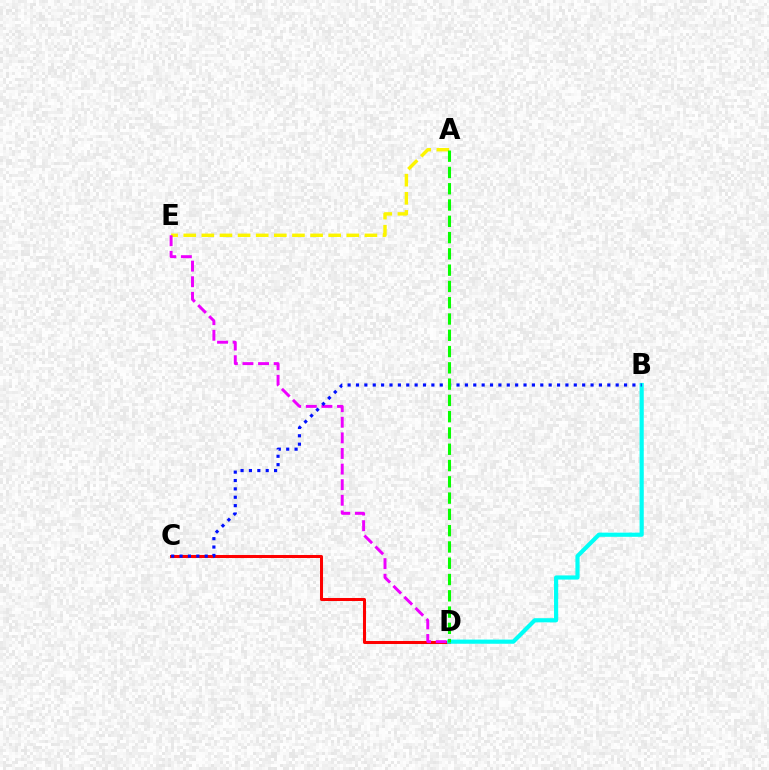{('C', 'D'): [{'color': '#ff0000', 'line_style': 'solid', 'thickness': 2.18}], ('A', 'E'): [{'color': '#fcf500', 'line_style': 'dashed', 'thickness': 2.46}], ('B', 'D'): [{'color': '#00fff6', 'line_style': 'solid', 'thickness': 3.0}], ('D', 'E'): [{'color': '#ee00ff', 'line_style': 'dashed', 'thickness': 2.12}], ('B', 'C'): [{'color': '#0010ff', 'line_style': 'dotted', 'thickness': 2.28}], ('A', 'D'): [{'color': '#08ff00', 'line_style': 'dashed', 'thickness': 2.21}]}